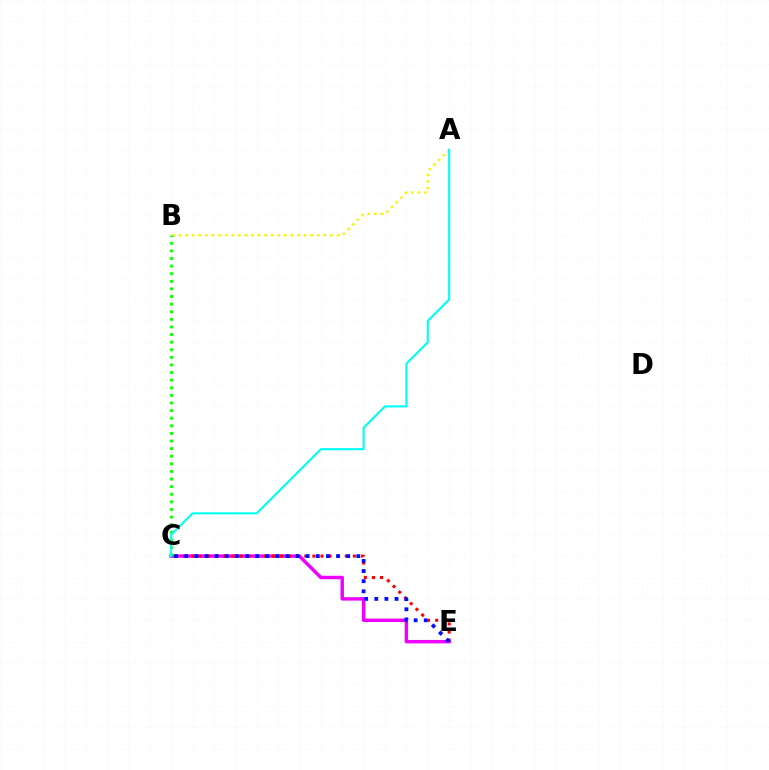{('C', 'E'): [{'color': '#ee00ff', 'line_style': 'solid', 'thickness': 2.48}, {'color': '#ff0000', 'line_style': 'dotted', 'thickness': 2.2}, {'color': '#0010ff', 'line_style': 'dotted', 'thickness': 2.75}], ('A', 'B'): [{'color': '#fcf500', 'line_style': 'dotted', 'thickness': 1.79}], ('B', 'C'): [{'color': '#08ff00', 'line_style': 'dotted', 'thickness': 2.07}], ('A', 'C'): [{'color': '#00fff6', 'line_style': 'solid', 'thickness': 1.51}]}